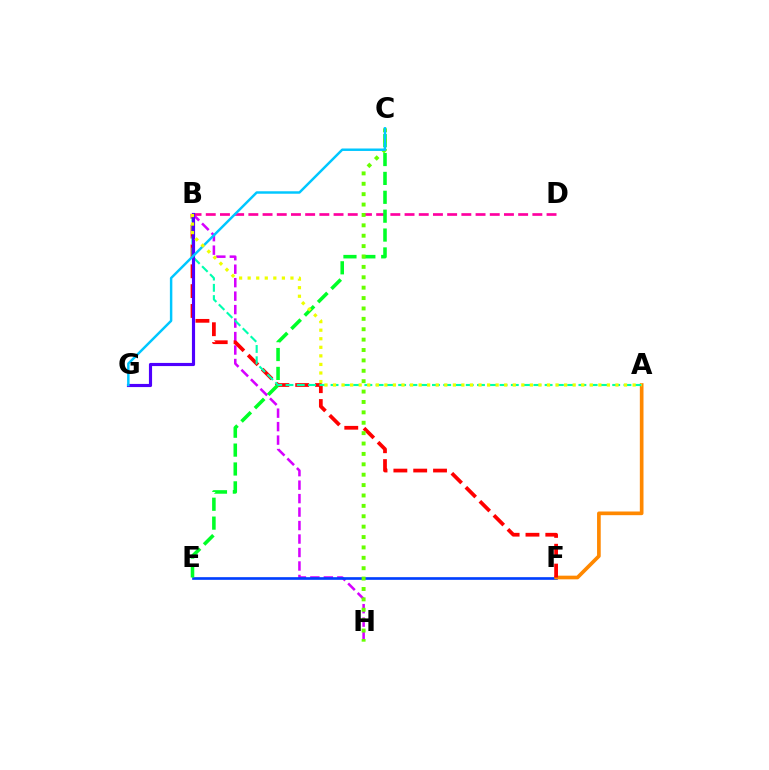{('B', 'H'): [{'color': '#d600ff', 'line_style': 'dashed', 'thickness': 1.83}], ('B', 'D'): [{'color': '#ff00a0', 'line_style': 'dashed', 'thickness': 1.93}], ('E', 'F'): [{'color': '#003fff', 'line_style': 'solid', 'thickness': 1.92}], ('A', 'F'): [{'color': '#ff8800', 'line_style': 'solid', 'thickness': 2.64}], ('B', 'F'): [{'color': '#ff0000', 'line_style': 'dashed', 'thickness': 2.69}], ('C', 'E'): [{'color': '#00ff27', 'line_style': 'dashed', 'thickness': 2.57}], ('A', 'B'): [{'color': '#00ffaf', 'line_style': 'dashed', 'thickness': 1.53}, {'color': '#eeff00', 'line_style': 'dotted', 'thickness': 2.33}], ('B', 'G'): [{'color': '#4f00ff', 'line_style': 'solid', 'thickness': 2.27}], ('C', 'H'): [{'color': '#66ff00', 'line_style': 'dotted', 'thickness': 2.82}], ('C', 'G'): [{'color': '#00c7ff', 'line_style': 'solid', 'thickness': 1.77}]}